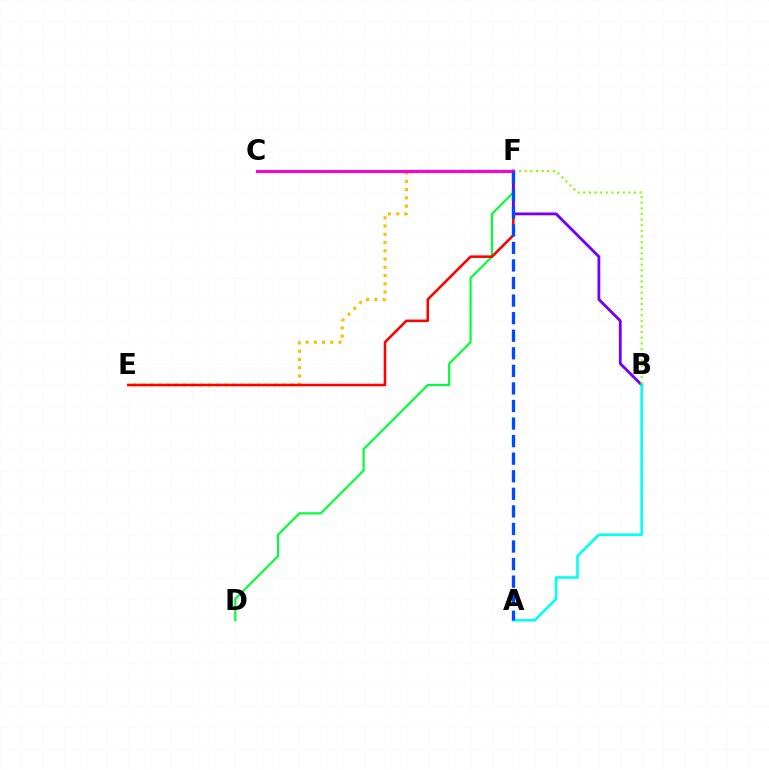{('D', 'F'): [{'color': '#00ff39', 'line_style': 'solid', 'thickness': 1.56}], ('E', 'F'): [{'color': '#ffbd00', 'line_style': 'dotted', 'thickness': 2.24}, {'color': '#ff0000', 'line_style': 'solid', 'thickness': 1.83}], ('B', 'F'): [{'color': '#7200ff', 'line_style': 'solid', 'thickness': 2.02}, {'color': '#84ff00', 'line_style': 'dotted', 'thickness': 1.53}], ('A', 'B'): [{'color': '#00fff6', 'line_style': 'solid', 'thickness': 1.87}], ('C', 'F'): [{'color': '#ff00cf', 'line_style': 'solid', 'thickness': 2.21}], ('A', 'F'): [{'color': '#004bff', 'line_style': 'dashed', 'thickness': 2.39}]}